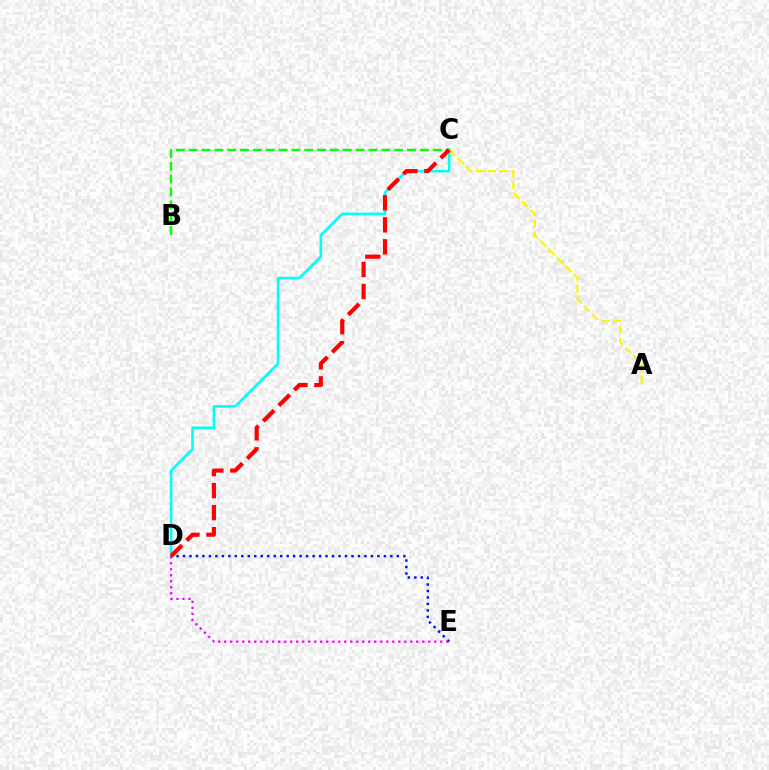{('B', 'C'): [{'color': '#08ff00', 'line_style': 'dashed', 'thickness': 1.74}], ('C', 'D'): [{'color': '#00fff6', 'line_style': 'solid', 'thickness': 1.86}, {'color': '#ff0000', 'line_style': 'dashed', 'thickness': 2.99}], ('D', 'E'): [{'color': '#0010ff', 'line_style': 'dotted', 'thickness': 1.76}, {'color': '#ee00ff', 'line_style': 'dotted', 'thickness': 1.63}], ('A', 'C'): [{'color': '#fcf500', 'line_style': 'dashed', 'thickness': 1.61}]}